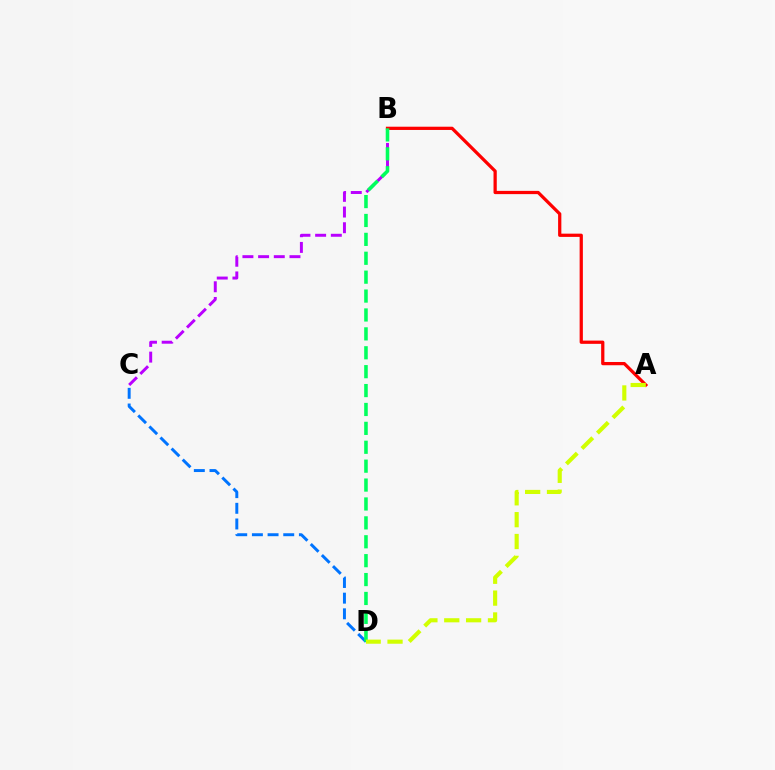{('B', 'C'): [{'color': '#b900ff', 'line_style': 'dashed', 'thickness': 2.13}], ('A', 'B'): [{'color': '#ff0000', 'line_style': 'solid', 'thickness': 2.34}], ('C', 'D'): [{'color': '#0074ff', 'line_style': 'dashed', 'thickness': 2.13}], ('B', 'D'): [{'color': '#00ff5c', 'line_style': 'dashed', 'thickness': 2.57}], ('A', 'D'): [{'color': '#d1ff00', 'line_style': 'dashed', 'thickness': 2.97}]}